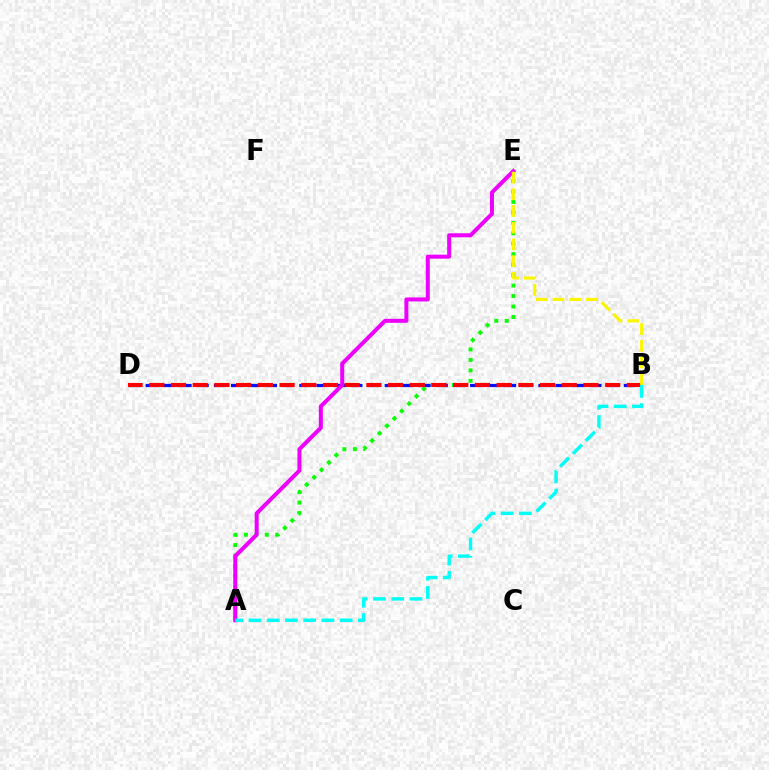{('B', 'D'): [{'color': '#0010ff', 'line_style': 'dashed', 'thickness': 2.32}, {'color': '#ff0000', 'line_style': 'dashed', 'thickness': 2.95}], ('A', 'E'): [{'color': '#08ff00', 'line_style': 'dotted', 'thickness': 2.84}, {'color': '#ee00ff', 'line_style': 'solid', 'thickness': 2.88}], ('A', 'B'): [{'color': '#00fff6', 'line_style': 'dashed', 'thickness': 2.48}], ('B', 'E'): [{'color': '#fcf500', 'line_style': 'dashed', 'thickness': 2.27}]}